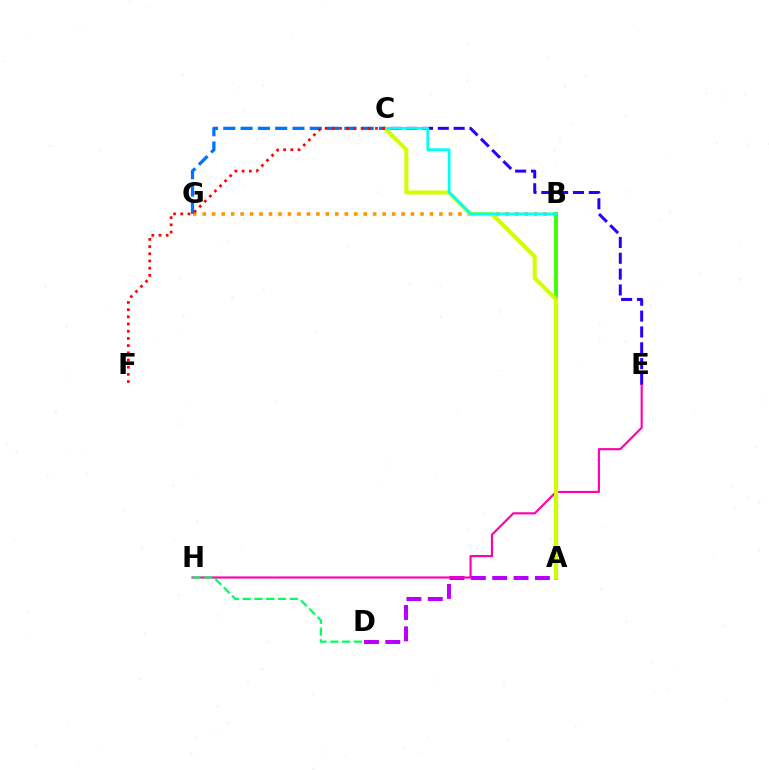{('A', 'D'): [{'color': '#b900ff', 'line_style': 'dashed', 'thickness': 2.9}], ('B', 'G'): [{'color': '#ff9400', 'line_style': 'dotted', 'thickness': 2.57}], ('A', 'B'): [{'color': '#3dff00', 'line_style': 'solid', 'thickness': 2.8}], ('C', 'E'): [{'color': '#2500ff', 'line_style': 'dashed', 'thickness': 2.15}], ('E', 'H'): [{'color': '#ff00ac', 'line_style': 'solid', 'thickness': 1.54}], ('D', 'H'): [{'color': '#00ff5c', 'line_style': 'dashed', 'thickness': 1.6}], ('A', 'C'): [{'color': '#d1ff00', 'line_style': 'solid', 'thickness': 2.91}], ('C', 'G'): [{'color': '#0074ff', 'line_style': 'dashed', 'thickness': 2.35}], ('B', 'C'): [{'color': '#00fff6', 'line_style': 'solid', 'thickness': 1.99}], ('C', 'F'): [{'color': '#ff0000', 'line_style': 'dotted', 'thickness': 1.95}]}